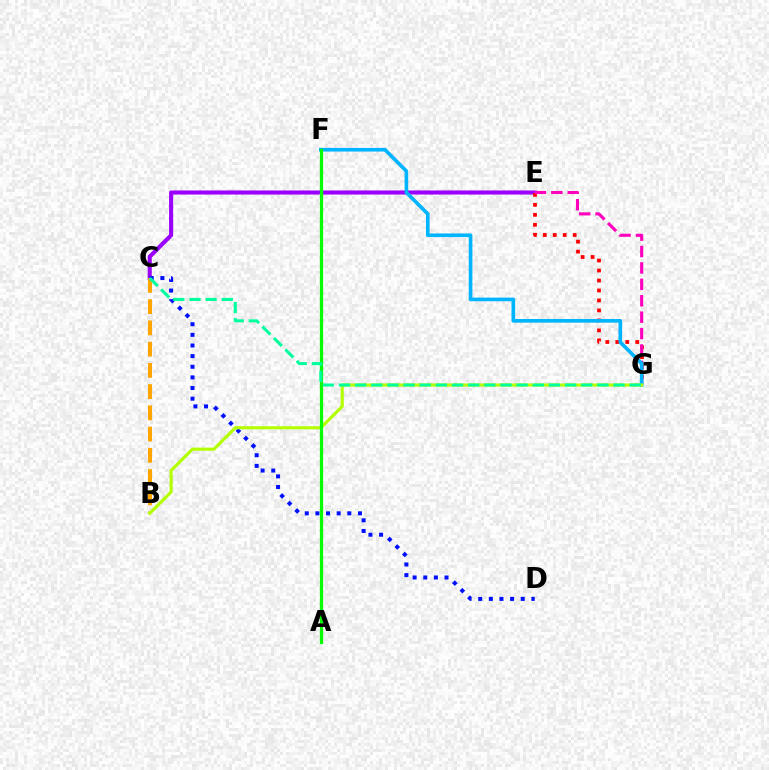{('C', 'E'): [{'color': '#9b00ff', 'line_style': 'solid', 'thickness': 2.94}], ('C', 'D'): [{'color': '#0010ff', 'line_style': 'dotted', 'thickness': 2.89}], ('B', 'C'): [{'color': '#ffa500', 'line_style': 'dashed', 'thickness': 2.89}], ('E', 'G'): [{'color': '#ff0000', 'line_style': 'dotted', 'thickness': 2.71}, {'color': '#ff00bd', 'line_style': 'dashed', 'thickness': 2.23}], ('F', 'G'): [{'color': '#00b5ff', 'line_style': 'solid', 'thickness': 2.62}], ('B', 'G'): [{'color': '#b3ff00', 'line_style': 'solid', 'thickness': 2.25}], ('A', 'F'): [{'color': '#08ff00', 'line_style': 'solid', 'thickness': 2.35}], ('C', 'G'): [{'color': '#00ff9d', 'line_style': 'dashed', 'thickness': 2.19}]}